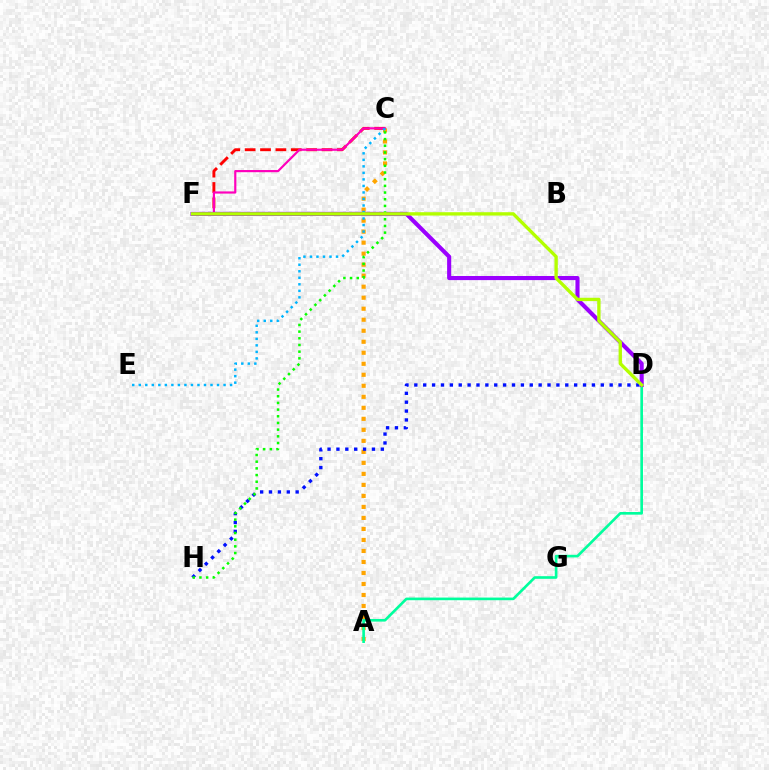{('A', 'C'): [{'color': '#ffa500', 'line_style': 'dotted', 'thickness': 2.99}], ('A', 'D'): [{'color': '#00ff9d', 'line_style': 'solid', 'thickness': 1.9}], ('C', 'F'): [{'color': '#ff0000', 'line_style': 'dashed', 'thickness': 2.09}, {'color': '#ff00bd', 'line_style': 'solid', 'thickness': 1.57}], ('D', 'H'): [{'color': '#0010ff', 'line_style': 'dotted', 'thickness': 2.41}], ('D', 'F'): [{'color': '#9b00ff', 'line_style': 'solid', 'thickness': 2.95}, {'color': '#b3ff00', 'line_style': 'solid', 'thickness': 2.41}], ('C', 'H'): [{'color': '#08ff00', 'line_style': 'dotted', 'thickness': 1.81}], ('C', 'E'): [{'color': '#00b5ff', 'line_style': 'dotted', 'thickness': 1.77}]}